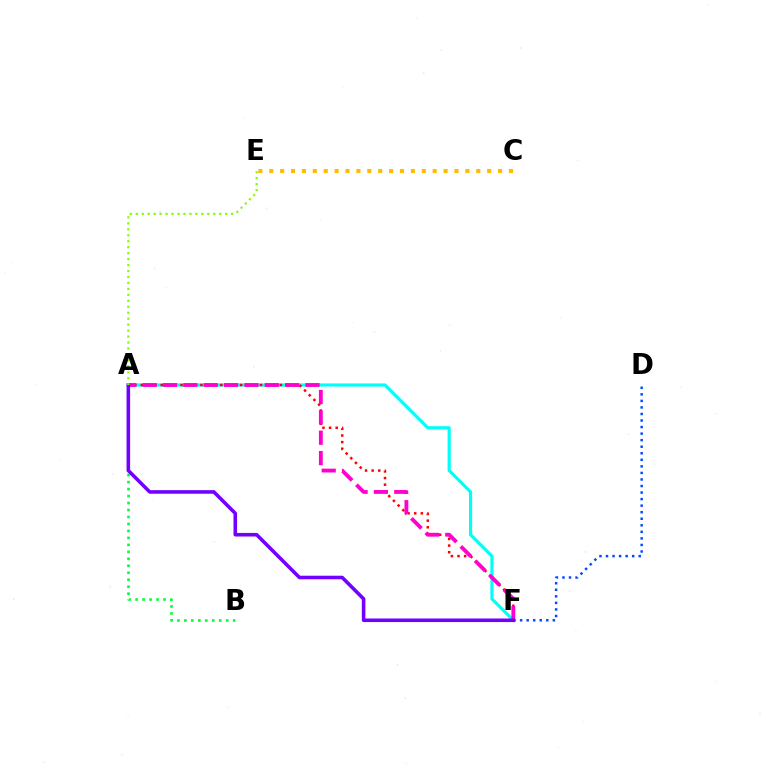{('D', 'F'): [{'color': '#004bff', 'line_style': 'dotted', 'thickness': 1.78}], ('A', 'F'): [{'color': '#00fff6', 'line_style': 'solid', 'thickness': 2.27}, {'color': '#ff0000', 'line_style': 'dotted', 'thickness': 1.8}, {'color': '#ff00cf', 'line_style': 'dashed', 'thickness': 2.76}, {'color': '#7200ff', 'line_style': 'solid', 'thickness': 2.57}], ('C', 'E'): [{'color': '#ffbd00', 'line_style': 'dotted', 'thickness': 2.96}], ('A', 'B'): [{'color': '#00ff39', 'line_style': 'dotted', 'thickness': 1.89}], ('A', 'E'): [{'color': '#84ff00', 'line_style': 'dotted', 'thickness': 1.62}]}